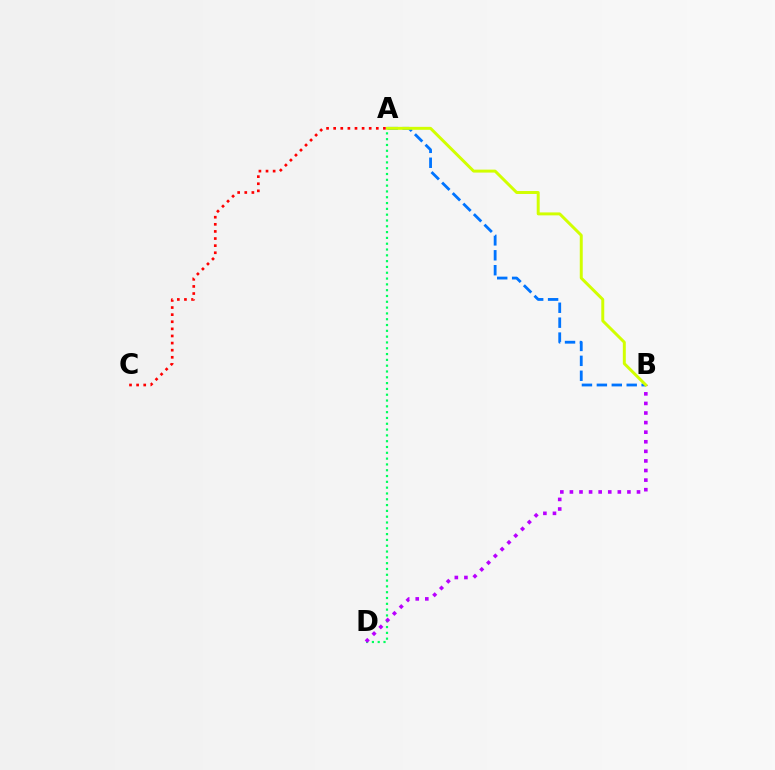{('A', 'D'): [{'color': '#00ff5c', 'line_style': 'dotted', 'thickness': 1.58}], ('A', 'C'): [{'color': '#ff0000', 'line_style': 'dotted', 'thickness': 1.93}], ('B', 'D'): [{'color': '#b900ff', 'line_style': 'dotted', 'thickness': 2.6}], ('A', 'B'): [{'color': '#0074ff', 'line_style': 'dashed', 'thickness': 2.03}, {'color': '#d1ff00', 'line_style': 'solid', 'thickness': 2.13}]}